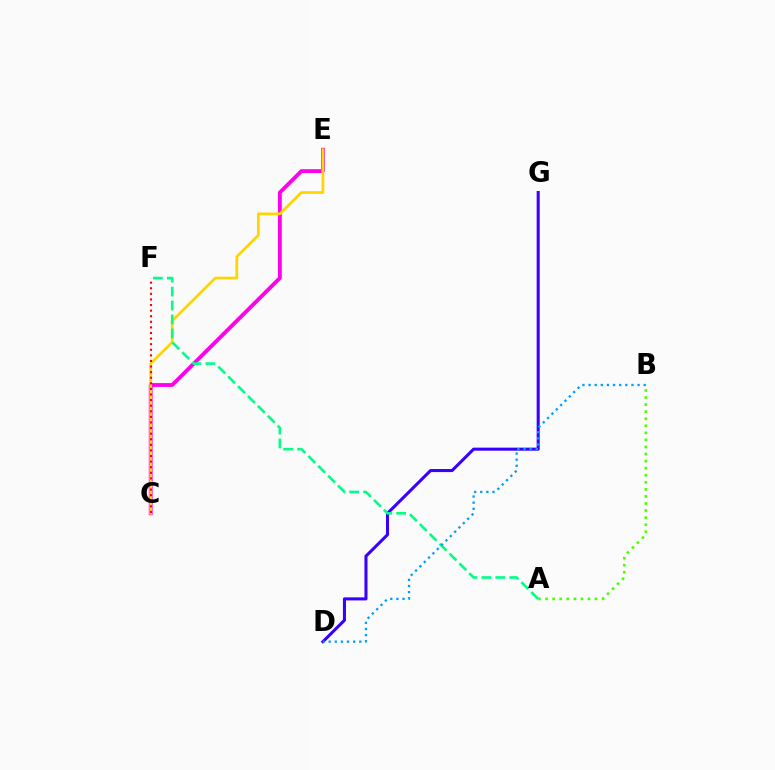{('C', 'E'): [{'color': '#ff00ed', 'line_style': 'solid', 'thickness': 2.76}, {'color': '#ffd500', 'line_style': 'solid', 'thickness': 1.97}], ('D', 'G'): [{'color': '#3700ff', 'line_style': 'solid', 'thickness': 2.2}], ('A', 'B'): [{'color': '#4fff00', 'line_style': 'dotted', 'thickness': 1.92}], ('A', 'F'): [{'color': '#00ff86', 'line_style': 'dashed', 'thickness': 1.9}], ('C', 'F'): [{'color': '#ff0000', 'line_style': 'dotted', 'thickness': 1.52}], ('B', 'D'): [{'color': '#009eff', 'line_style': 'dotted', 'thickness': 1.66}]}